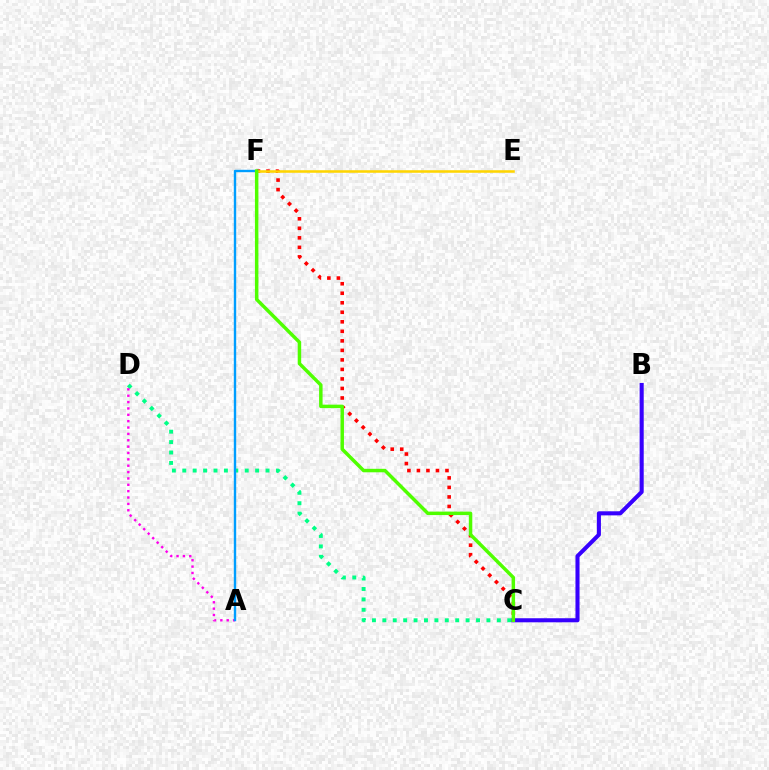{('C', 'D'): [{'color': '#00ff86', 'line_style': 'dotted', 'thickness': 2.83}], ('C', 'F'): [{'color': '#ff0000', 'line_style': 'dotted', 'thickness': 2.59}, {'color': '#4fff00', 'line_style': 'solid', 'thickness': 2.5}], ('A', 'D'): [{'color': '#ff00ed', 'line_style': 'dotted', 'thickness': 1.73}], ('A', 'F'): [{'color': '#009eff', 'line_style': 'solid', 'thickness': 1.72}], ('B', 'C'): [{'color': '#3700ff', 'line_style': 'solid', 'thickness': 2.93}], ('E', 'F'): [{'color': '#ffd500', 'line_style': 'solid', 'thickness': 1.84}]}